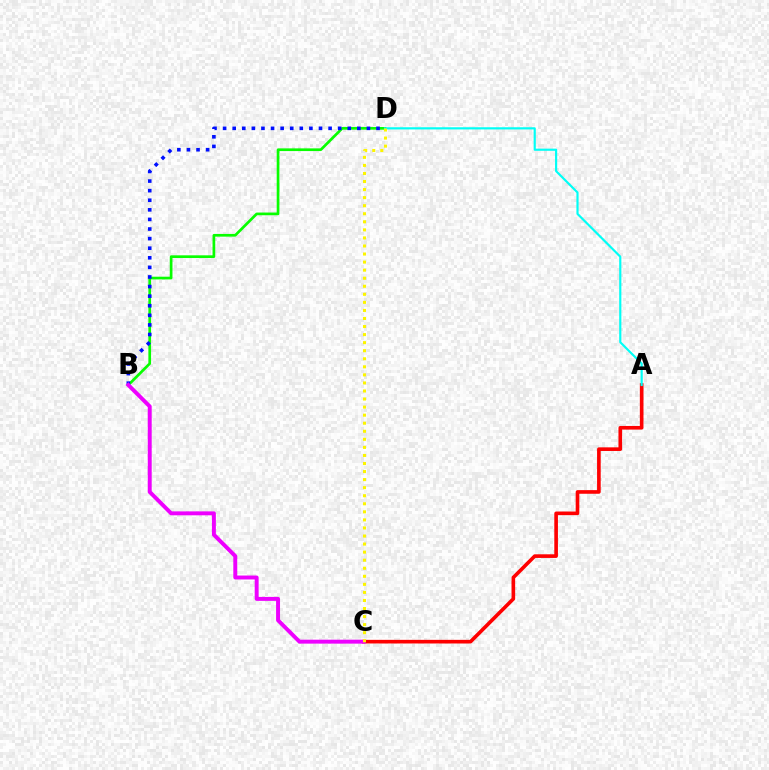{('A', 'C'): [{'color': '#ff0000', 'line_style': 'solid', 'thickness': 2.62}], ('B', 'D'): [{'color': '#08ff00', 'line_style': 'solid', 'thickness': 1.94}, {'color': '#0010ff', 'line_style': 'dotted', 'thickness': 2.61}], ('A', 'D'): [{'color': '#00fff6', 'line_style': 'solid', 'thickness': 1.56}], ('B', 'C'): [{'color': '#ee00ff', 'line_style': 'solid', 'thickness': 2.84}], ('C', 'D'): [{'color': '#fcf500', 'line_style': 'dotted', 'thickness': 2.19}]}